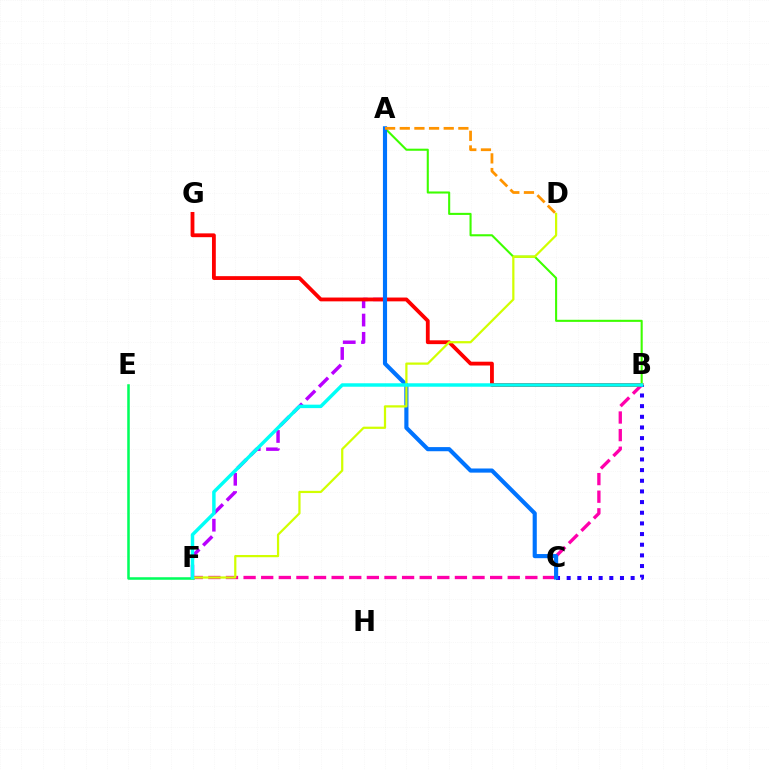{('A', 'F'): [{'color': '#b900ff', 'line_style': 'dashed', 'thickness': 2.48}], ('B', 'F'): [{'color': '#ff00ac', 'line_style': 'dashed', 'thickness': 2.39}, {'color': '#00fff6', 'line_style': 'solid', 'thickness': 2.49}], ('B', 'G'): [{'color': '#ff0000', 'line_style': 'solid', 'thickness': 2.75}], ('B', 'C'): [{'color': '#2500ff', 'line_style': 'dotted', 'thickness': 2.9}], ('A', 'B'): [{'color': '#3dff00', 'line_style': 'solid', 'thickness': 1.5}], ('A', 'C'): [{'color': '#0074ff', 'line_style': 'solid', 'thickness': 2.98}], ('A', 'D'): [{'color': '#ff9400', 'line_style': 'dashed', 'thickness': 1.99}], ('E', 'F'): [{'color': '#00ff5c', 'line_style': 'solid', 'thickness': 1.83}], ('D', 'F'): [{'color': '#d1ff00', 'line_style': 'solid', 'thickness': 1.61}]}